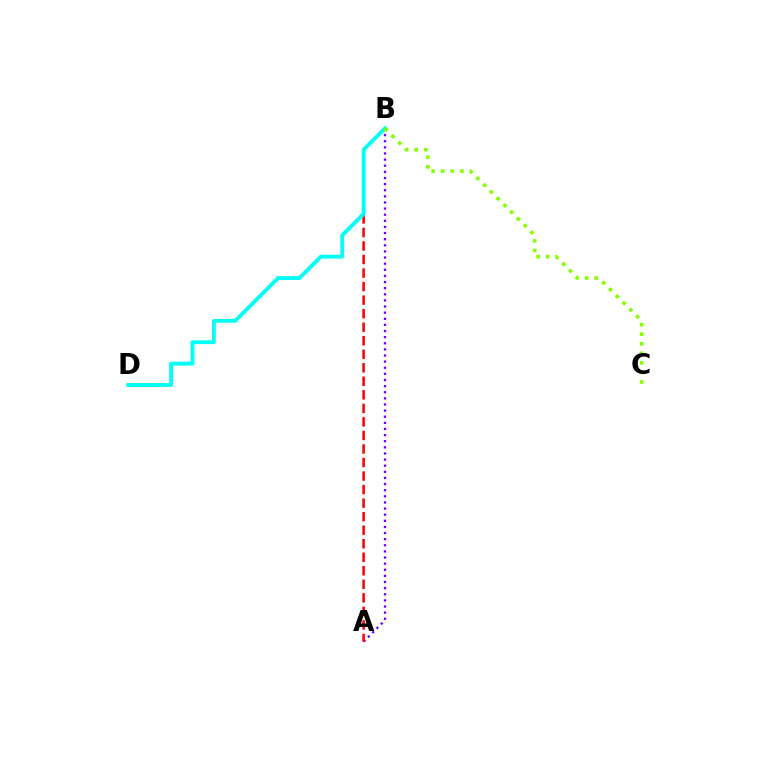{('A', 'B'): [{'color': '#7200ff', 'line_style': 'dotted', 'thickness': 1.66}, {'color': '#ff0000', 'line_style': 'dashed', 'thickness': 1.84}], ('B', 'D'): [{'color': '#00fff6', 'line_style': 'solid', 'thickness': 2.76}], ('B', 'C'): [{'color': '#84ff00', 'line_style': 'dotted', 'thickness': 2.6}]}